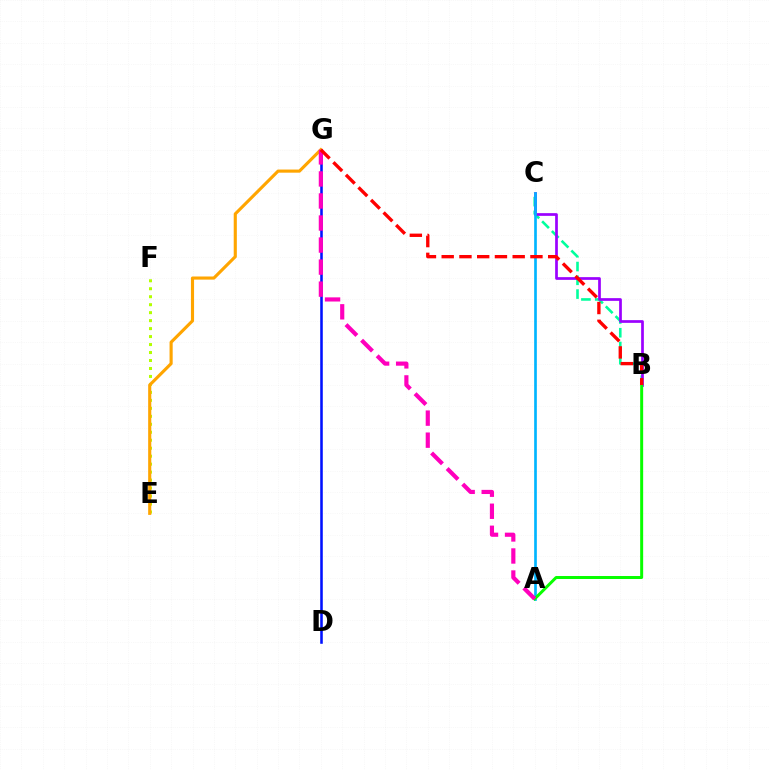{('E', 'F'): [{'color': '#b3ff00', 'line_style': 'dotted', 'thickness': 2.17}], ('B', 'C'): [{'color': '#00ff9d', 'line_style': 'dashed', 'thickness': 1.87}, {'color': '#9b00ff', 'line_style': 'solid', 'thickness': 1.95}], ('D', 'G'): [{'color': '#0010ff', 'line_style': 'solid', 'thickness': 1.85}], ('E', 'G'): [{'color': '#ffa500', 'line_style': 'solid', 'thickness': 2.25}], ('A', 'C'): [{'color': '#00b5ff', 'line_style': 'solid', 'thickness': 1.92}], ('A', 'B'): [{'color': '#08ff00', 'line_style': 'solid', 'thickness': 2.15}], ('A', 'G'): [{'color': '#ff00bd', 'line_style': 'dashed', 'thickness': 2.99}], ('B', 'G'): [{'color': '#ff0000', 'line_style': 'dashed', 'thickness': 2.41}]}